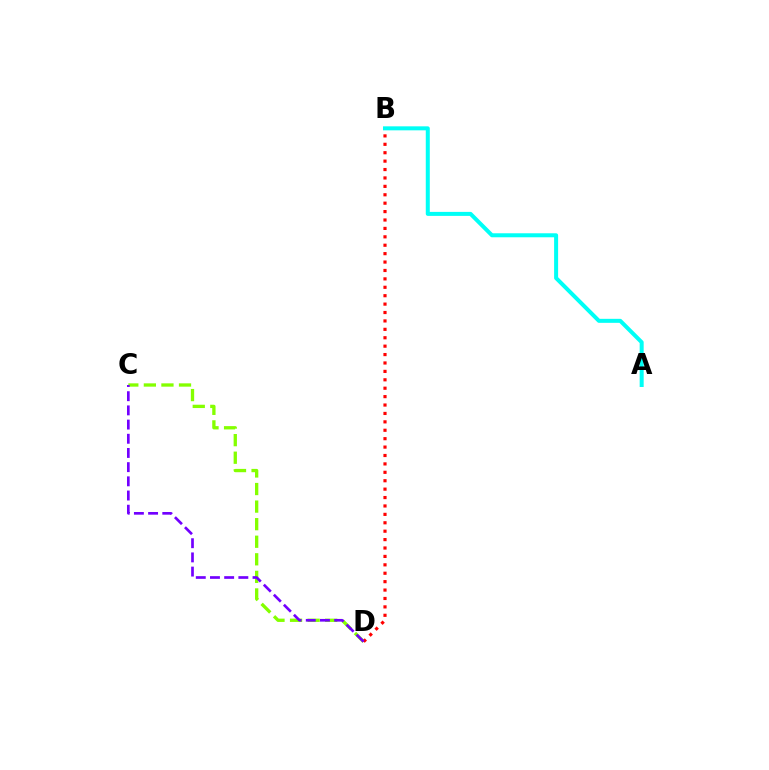{('C', 'D'): [{'color': '#84ff00', 'line_style': 'dashed', 'thickness': 2.39}, {'color': '#7200ff', 'line_style': 'dashed', 'thickness': 1.93}], ('B', 'D'): [{'color': '#ff0000', 'line_style': 'dotted', 'thickness': 2.29}], ('A', 'B'): [{'color': '#00fff6', 'line_style': 'solid', 'thickness': 2.88}]}